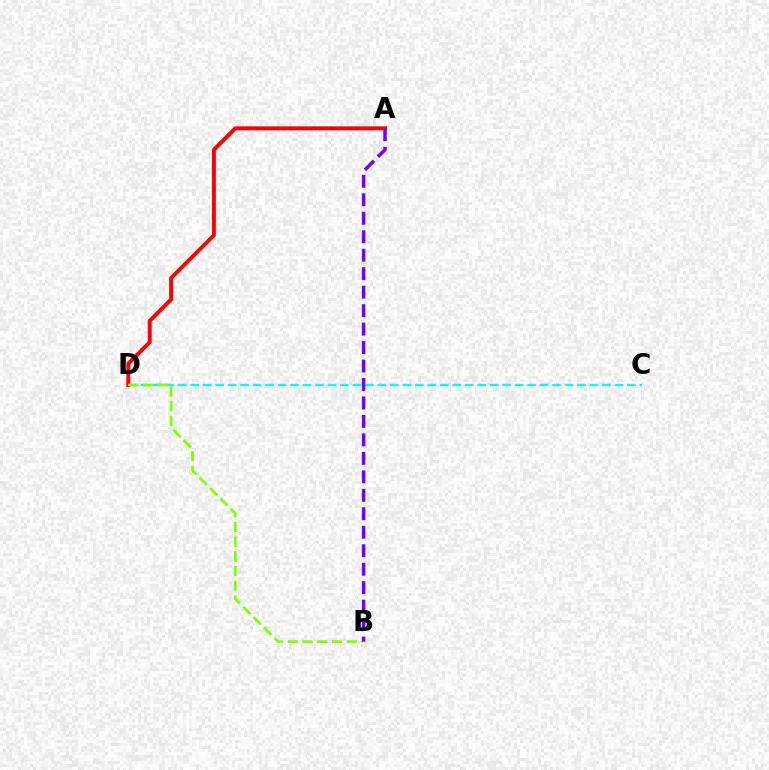{('C', 'D'): [{'color': '#00fff6', 'line_style': 'dashed', 'thickness': 1.69}], ('A', 'D'): [{'color': '#ff0000', 'line_style': 'solid', 'thickness': 2.84}], ('B', 'D'): [{'color': '#84ff00', 'line_style': 'dashed', 'thickness': 2.0}], ('A', 'B'): [{'color': '#7200ff', 'line_style': 'dashed', 'thickness': 2.51}]}